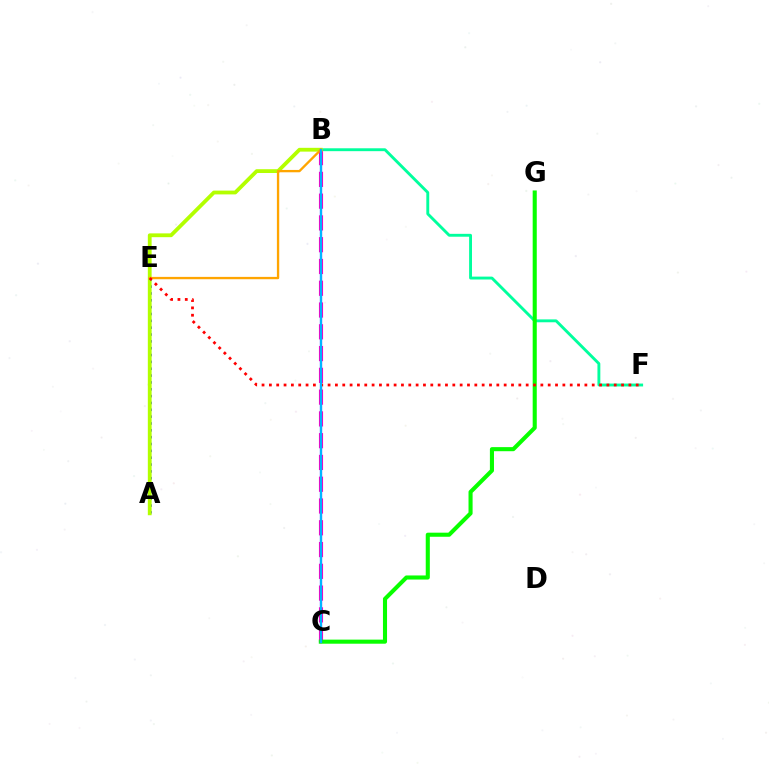{('B', 'F'): [{'color': '#00ff9d', 'line_style': 'solid', 'thickness': 2.07}], ('B', 'C'): [{'color': '#ff00bd', 'line_style': 'dashed', 'thickness': 2.96}, {'color': '#9b00ff', 'line_style': 'solid', 'thickness': 1.58}, {'color': '#00b5ff', 'line_style': 'solid', 'thickness': 1.57}], ('A', 'E'): [{'color': '#0010ff', 'line_style': 'dotted', 'thickness': 1.86}], ('C', 'G'): [{'color': '#08ff00', 'line_style': 'solid', 'thickness': 2.94}], ('A', 'B'): [{'color': '#b3ff00', 'line_style': 'solid', 'thickness': 2.73}], ('B', 'E'): [{'color': '#ffa500', 'line_style': 'solid', 'thickness': 1.68}], ('E', 'F'): [{'color': '#ff0000', 'line_style': 'dotted', 'thickness': 1.99}]}